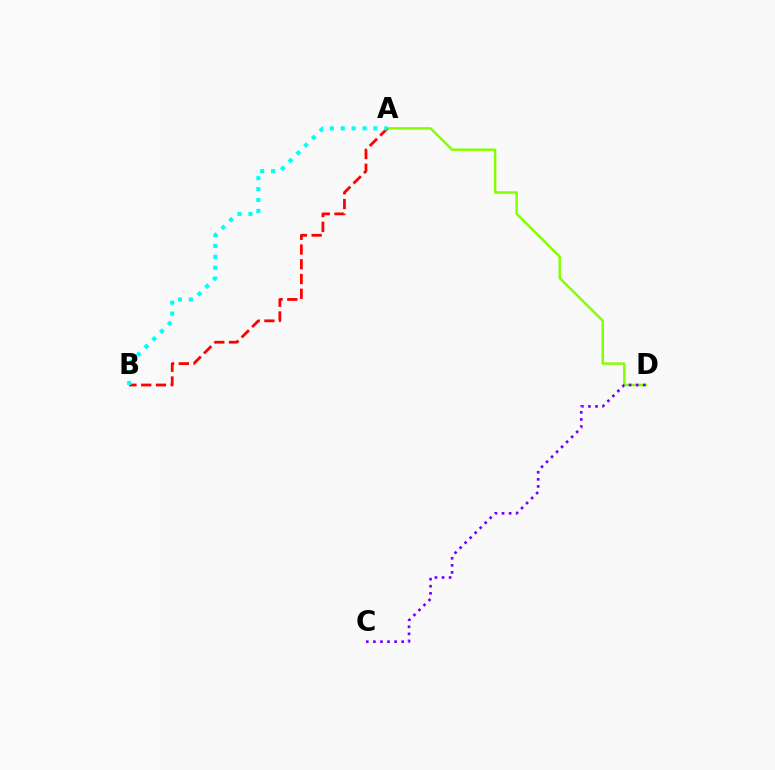{('A', 'D'): [{'color': '#84ff00', 'line_style': 'solid', 'thickness': 1.78}], ('C', 'D'): [{'color': '#7200ff', 'line_style': 'dotted', 'thickness': 1.92}], ('A', 'B'): [{'color': '#ff0000', 'line_style': 'dashed', 'thickness': 2.0}, {'color': '#00fff6', 'line_style': 'dotted', 'thickness': 2.96}]}